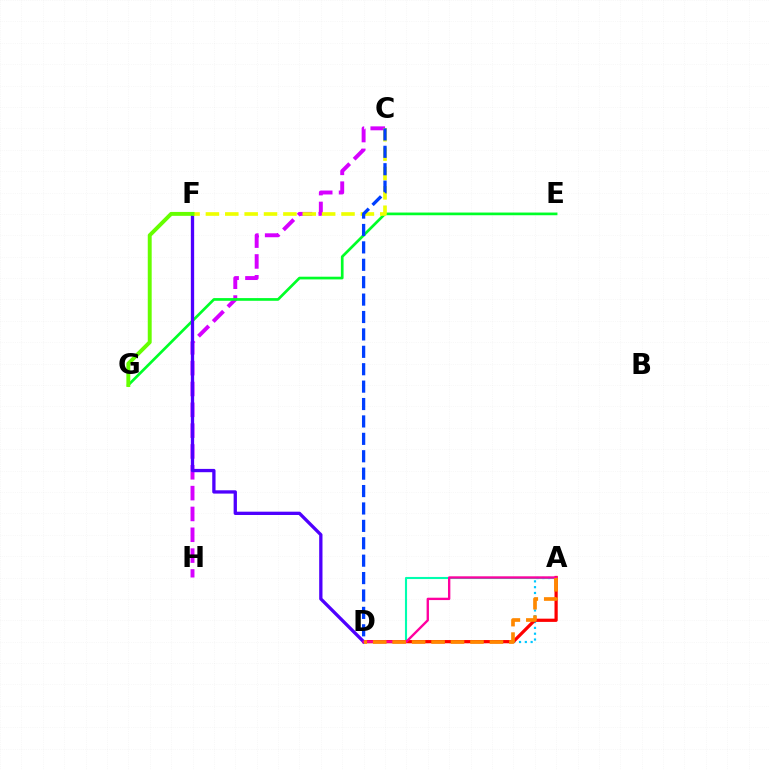{('A', 'D'): [{'color': '#00ffaf', 'line_style': 'solid', 'thickness': 1.52}, {'color': '#00c7ff', 'line_style': 'dotted', 'thickness': 1.58}, {'color': '#ff0000', 'line_style': 'solid', 'thickness': 2.32}, {'color': '#ff00a0', 'line_style': 'solid', 'thickness': 1.7}, {'color': '#ff8800', 'line_style': 'dashed', 'thickness': 2.64}], ('C', 'H'): [{'color': '#d600ff', 'line_style': 'dashed', 'thickness': 2.83}], ('E', 'G'): [{'color': '#00ff27', 'line_style': 'solid', 'thickness': 1.94}], ('D', 'F'): [{'color': '#4f00ff', 'line_style': 'solid', 'thickness': 2.38}], ('C', 'F'): [{'color': '#eeff00', 'line_style': 'dashed', 'thickness': 2.63}], ('C', 'D'): [{'color': '#003fff', 'line_style': 'dashed', 'thickness': 2.36}], ('F', 'G'): [{'color': '#66ff00', 'line_style': 'solid', 'thickness': 2.82}]}